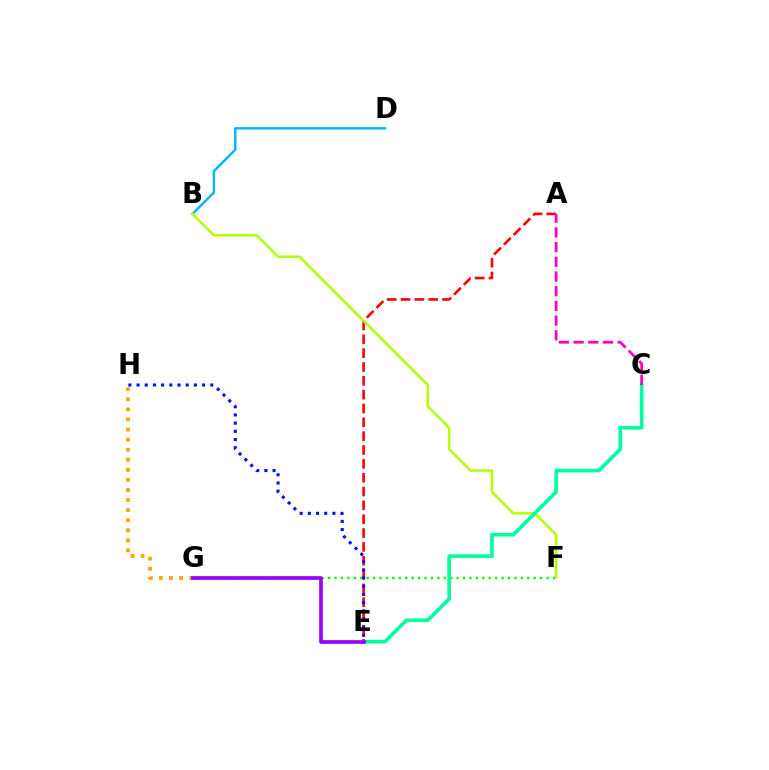{('F', 'G'): [{'color': '#08ff00', 'line_style': 'dotted', 'thickness': 1.75}], ('A', 'E'): [{'color': '#ff0000', 'line_style': 'dashed', 'thickness': 1.88}], ('G', 'H'): [{'color': '#ffa500', 'line_style': 'dotted', 'thickness': 2.74}], ('B', 'D'): [{'color': '#00b5ff', 'line_style': 'solid', 'thickness': 1.73}], ('B', 'F'): [{'color': '#b3ff00', 'line_style': 'solid', 'thickness': 1.8}], ('C', 'E'): [{'color': '#00ff9d', 'line_style': 'solid', 'thickness': 2.61}], ('E', 'G'): [{'color': '#9b00ff', 'line_style': 'solid', 'thickness': 2.67}], ('E', 'H'): [{'color': '#0010ff', 'line_style': 'dotted', 'thickness': 2.22}], ('A', 'C'): [{'color': '#ff00bd', 'line_style': 'dashed', 'thickness': 2.0}]}